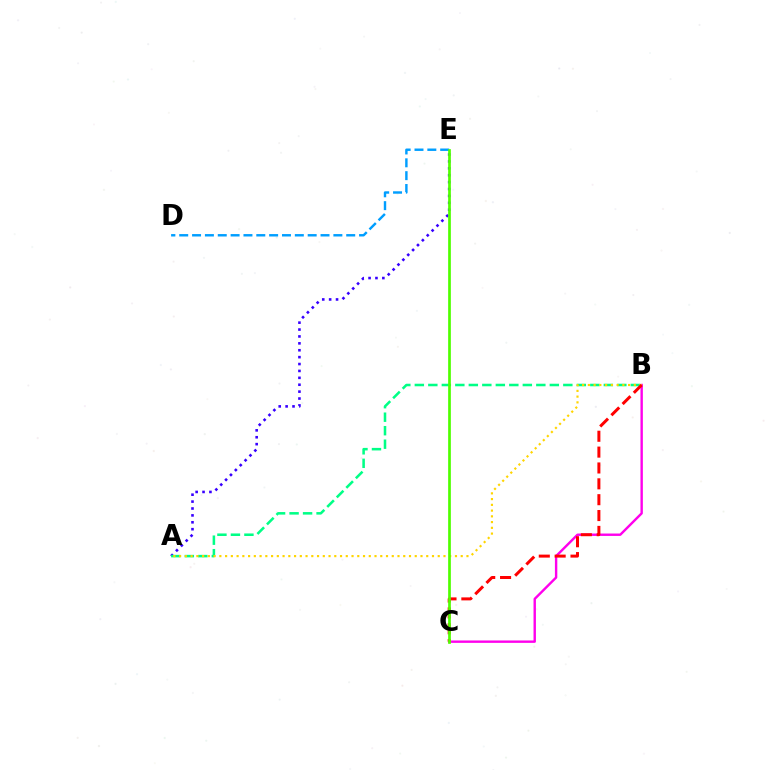{('A', 'E'): [{'color': '#3700ff', 'line_style': 'dotted', 'thickness': 1.87}], ('A', 'B'): [{'color': '#00ff86', 'line_style': 'dashed', 'thickness': 1.83}, {'color': '#ffd500', 'line_style': 'dotted', 'thickness': 1.56}], ('D', 'E'): [{'color': '#009eff', 'line_style': 'dashed', 'thickness': 1.75}], ('B', 'C'): [{'color': '#ff00ed', 'line_style': 'solid', 'thickness': 1.73}, {'color': '#ff0000', 'line_style': 'dashed', 'thickness': 2.15}], ('C', 'E'): [{'color': '#4fff00', 'line_style': 'solid', 'thickness': 1.95}]}